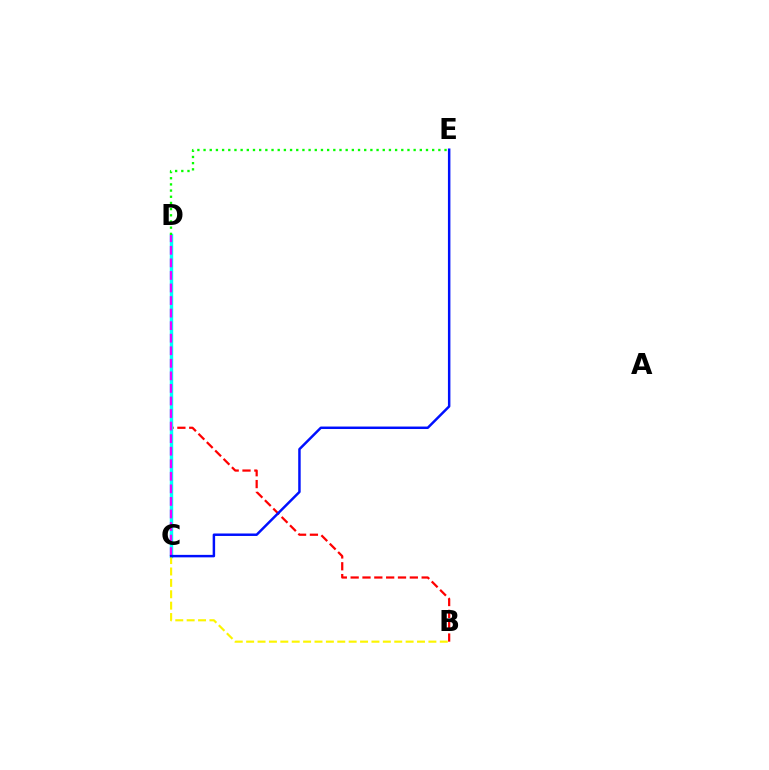{('B', 'D'): [{'color': '#ff0000', 'line_style': 'dashed', 'thickness': 1.61}], ('C', 'D'): [{'color': '#00fff6', 'line_style': 'solid', 'thickness': 2.46}, {'color': '#ee00ff', 'line_style': 'dashed', 'thickness': 1.71}], ('D', 'E'): [{'color': '#08ff00', 'line_style': 'dotted', 'thickness': 1.68}], ('B', 'C'): [{'color': '#fcf500', 'line_style': 'dashed', 'thickness': 1.55}], ('C', 'E'): [{'color': '#0010ff', 'line_style': 'solid', 'thickness': 1.78}]}